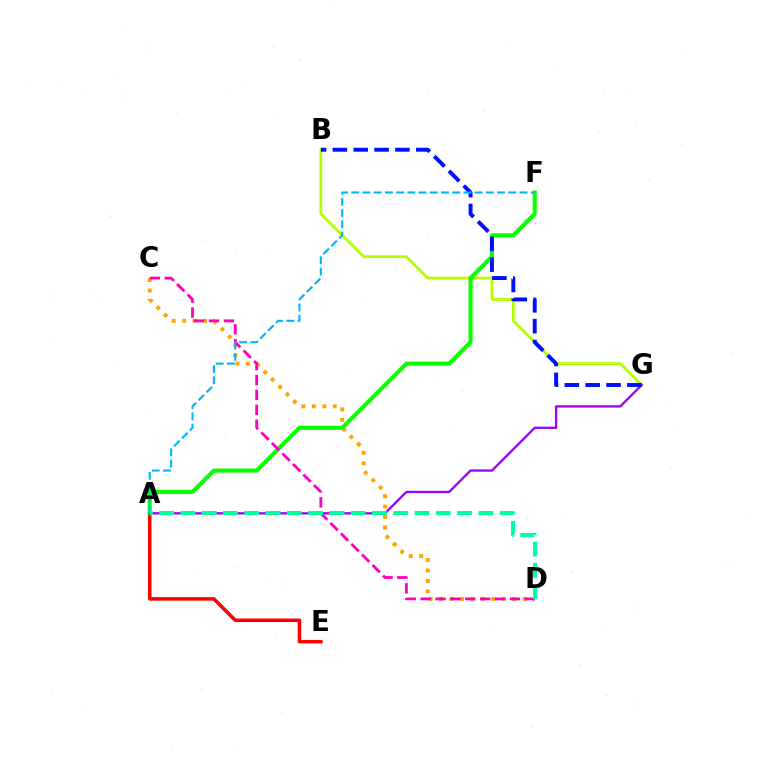{('C', 'D'): [{'color': '#ffa500', 'line_style': 'dotted', 'thickness': 2.84}, {'color': '#ff00bd', 'line_style': 'dashed', 'thickness': 2.02}], ('B', 'G'): [{'color': '#b3ff00', 'line_style': 'solid', 'thickness': 2.01}, {'color': '#0010ff', 'line_style': 'dashed', 'thickness': 2.83}], ('A', 'E'): [{'color': '#ff0000', 'line_style': 'solid', 'thickness': 2.53}], ('A', 'F'): [{'color': '#08ff00', 'line_style': 'solid', 'thickness': 2.94}, {'color': '#00b5ff', 'line_style': 'dashed', 'thickness': 1.52}], ('A', 'G'): [{'color': '#9b00ff', 'line_style': 'solid', 'thickness': 1.67}], ('A', 'D'): [{'color': '#00ff9d', 'line_style': 'dashed', 'thickness': 2.89}]}